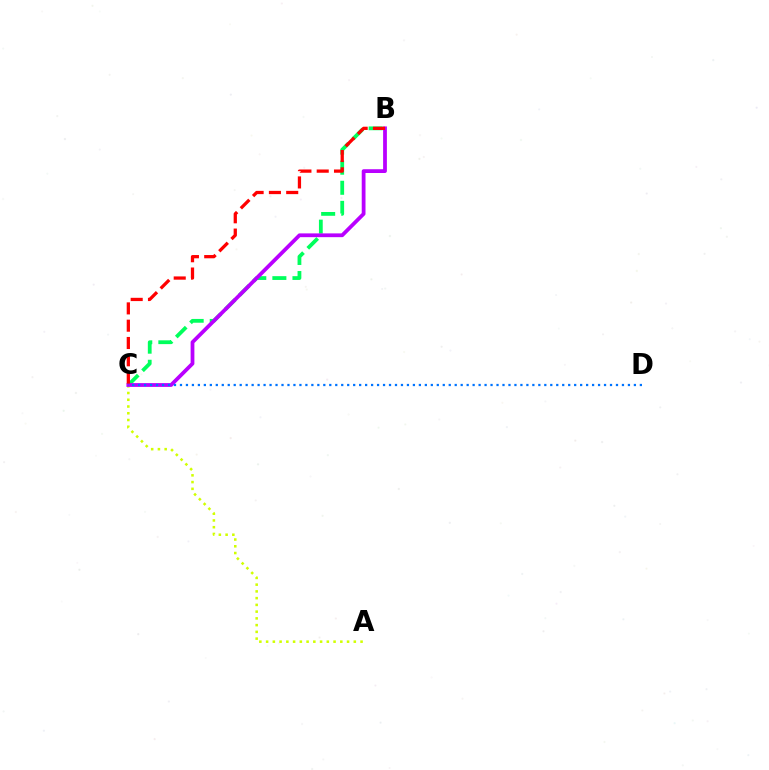{('A', 'C'): [{'color': '#d1ff00', 'line_style': 'dotted', 'thickness': 1.83}], ('B', 'C'): [{'color': '#00ff5c', 'line_style': 'dashed', 'thickness': 2.73}, {'color': '#b900ff', 'line_style': 'solid', 'thickness': 2.72}, {'color': '#ff0000', 'line_style': 'dashed', 'thickness': 2.35}], ('C', 'D'): [{'color': '#0074ff', 'line_style': 'dotted', 'thickness': 1.62}]}